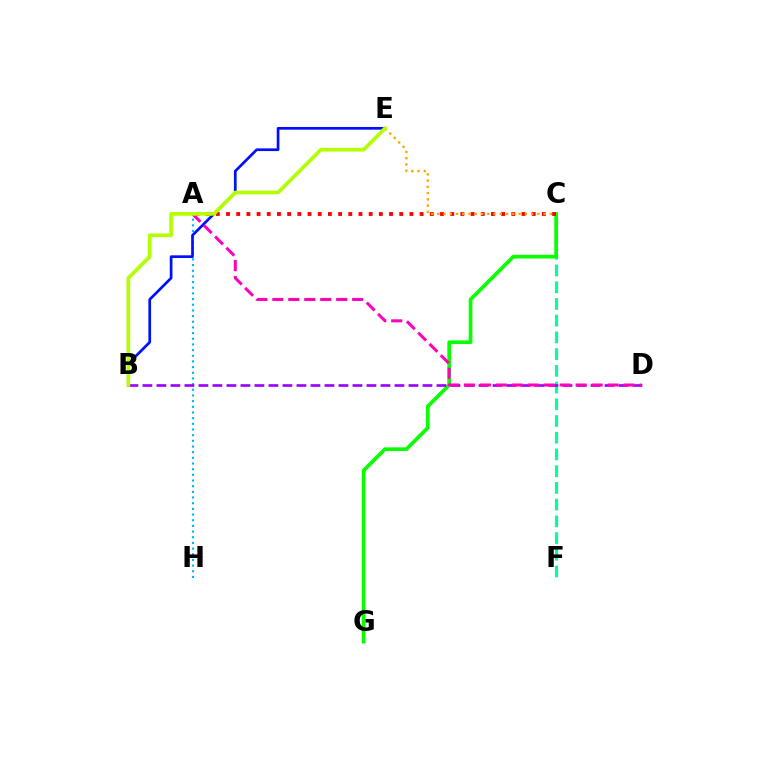{('C', 'F'): [{'color': '#00ff9d', 'line_style': 'dashed', 'thickness': 2.27}], ('A', 'H'): [{'color': '#00b5ff', 'line_style': 'dotted', 'thickness': 1.54}], ('C', 'G'): [{'color': '#08ff00', 'line_style': 'solid', 'thickness': 2.64}], ('B', 'E'): [{'color': '#0010ff', 'line_style': 'solid', 'thickness': 1.94}, {'color': '#b3ff00', 'line_style': 'solid', 'thickness': 2.66}], ('A', 'C'): [{'color': '#ff0000', 'line_style': 'dotted', 'thickness': 2.77}], ('B', 'D'): [{'color': '#9b00ff', 'line_style': 'dashed', 'thickness': 1.9}], ('A', 'D'): [{'color': '#ff00bd', 'line_style': 'dashed', 'thickness': 2.17}], ('C', 'E'): [{'color': '#ffa500', 'line_style': 'dotted', 'thickness': 1.7}]}